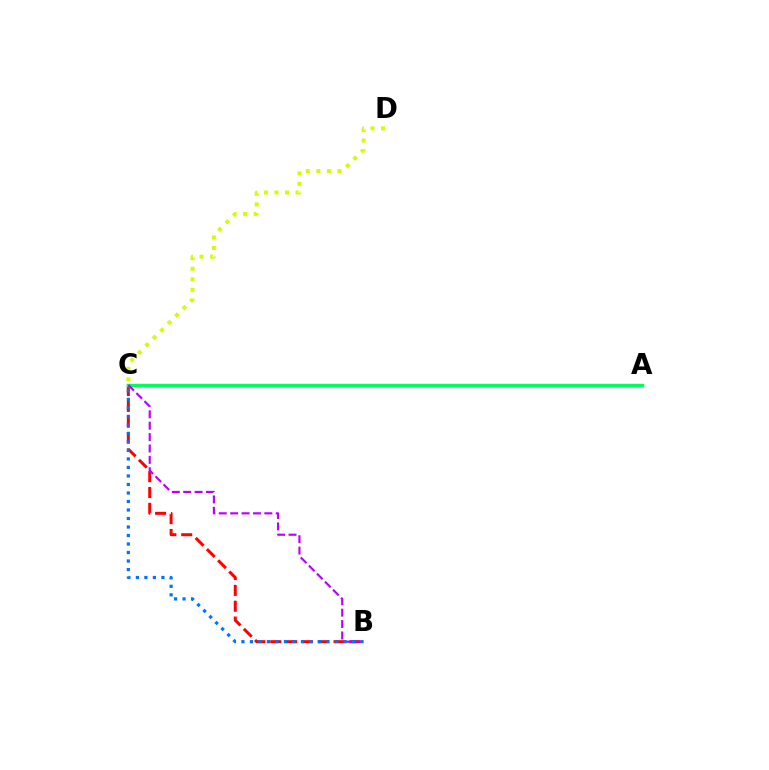{('B', 'C'): [{'color': '#ff0000', 'line_style': 'dashed', 'thickness': 2.15}, {'color': '#b900ff', 'line_style': 'dashed', 'thickness': 1.55}, {'color': '#0074ff', 'line_style': 'dotted', 'thickness': 2.31}], ('A', 'C'): [{'color': '#00ff5c', 'line_style': 'solid', 'thickness': 2.48}], ('C', 'D'): [{'color': '#d1ff00', 'line_style': 'dotted', 'thickness': 2.87}]}